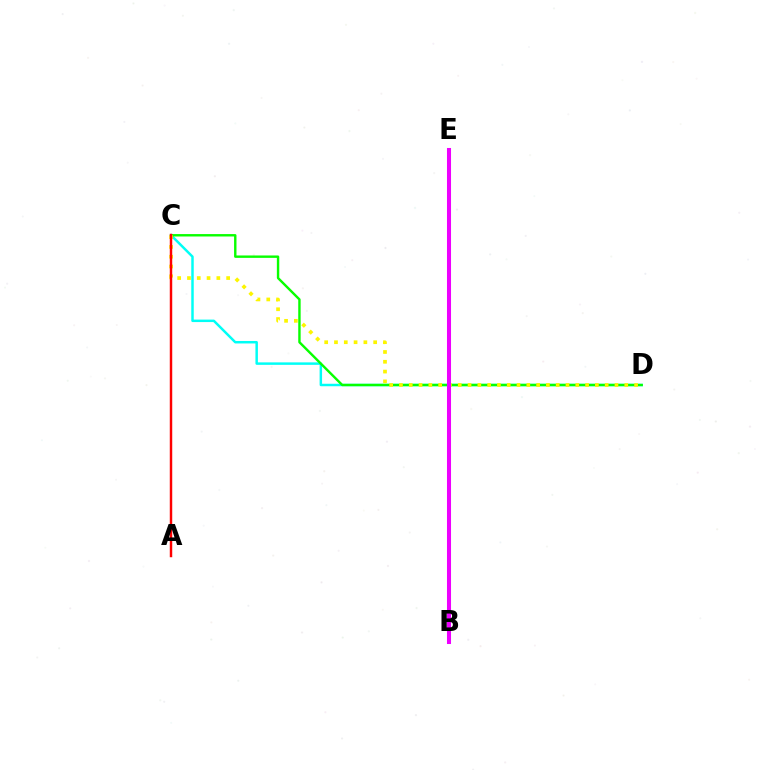{('B', 'E'): [{'color': '#0010ff', 'line_style': 'solid', 'thickness': 1.99}, {'color': '#ee00ff', 'line_style': 'solid', 'thickness': 2.92}], ('C', 'D'): [{'color': '#00fff6', 'line_style': 'solid', 'thickness': 1.78}, {'color': '#08ff00', 'line_style': 'solid', 'thickness': 1.73}, {'color': '#fcf500', 'line_style': 'dotted', 'thickness': 2.66}], ('A', 'C'): [{'color': '#ff0000', 'line_style': 'solid', 'thickness': 1.76}]}